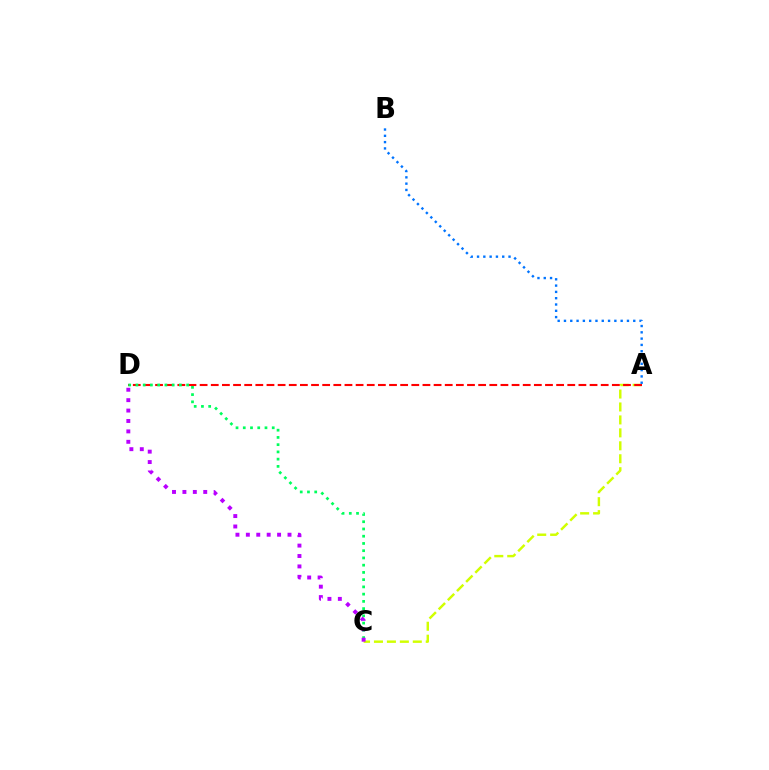{('A', 'C'): [{'color': '#d1ff00', 'line_style': 'dashed', 'thickness': 1.76}], ('A', 'D'): [{'color': '#ff0000', 'line_style': 'dashed', 'thickness': 1.51}], ('C', 'D'): [{'color': '#00ff5c', 'line_style': 'dotted', 'thickness': 1.97}, {'color': '#b900ff', 'line_style': 'dotted', 'thickness': 2.83}], ('A', 'B'): [{'color': '#0074ff', 'line_style': 'dotted', 'thickness': 1.71}]}